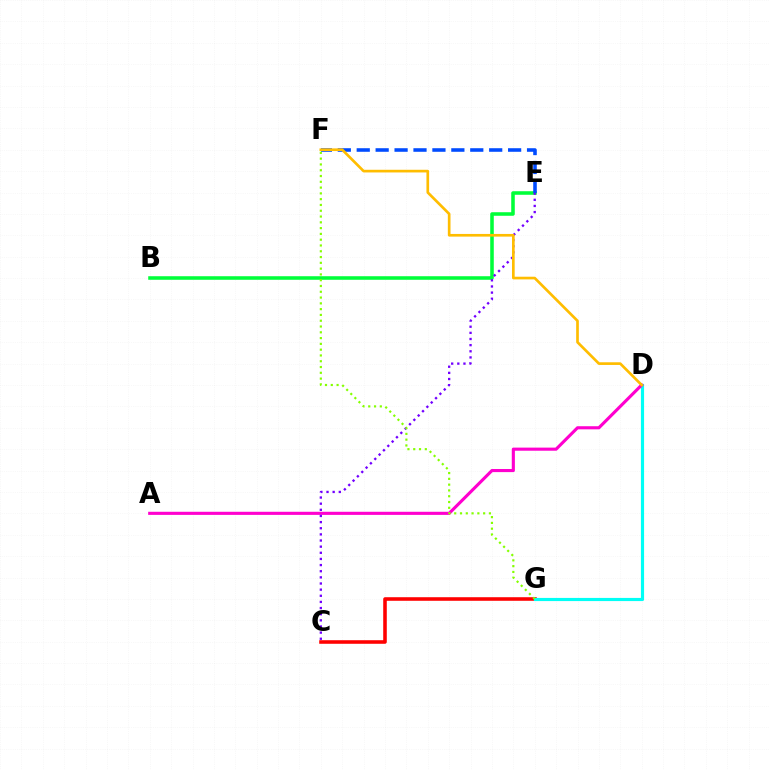{('B', 'E'): [{'color': '#00ff39', 'line_style': 'solid', 'thickness': 2.56}], ('C', 'G'): [{'color': '#ff0000', 'line_style': 'solid', 'thickness': 2.57}], ('D', 'G'): [{'color': '#00fff6', 'line_style': 'solid', 'thickness': 2.27}], ('A', 'D'): [{'color': '#ff00cf', 'line_style': 'solid', 'thickness': 2.25}], ('C', 'E'): [{'color': '#7200ff', 'line_style': 'dotted', 'thickness': 1.67}], ('E', 'F'): [{'color': '#004bff', 'line_style': 'dashed', 'thickness': 2.57}], ('D', 'F'): [{'color': '#ffbd00', 'line_style': 'solid', 'thickness': 1.93}], ('F', 'G'): [{'color': '#84ff00', 'line_style': 'dotted', 'thickness': 1.57}]}